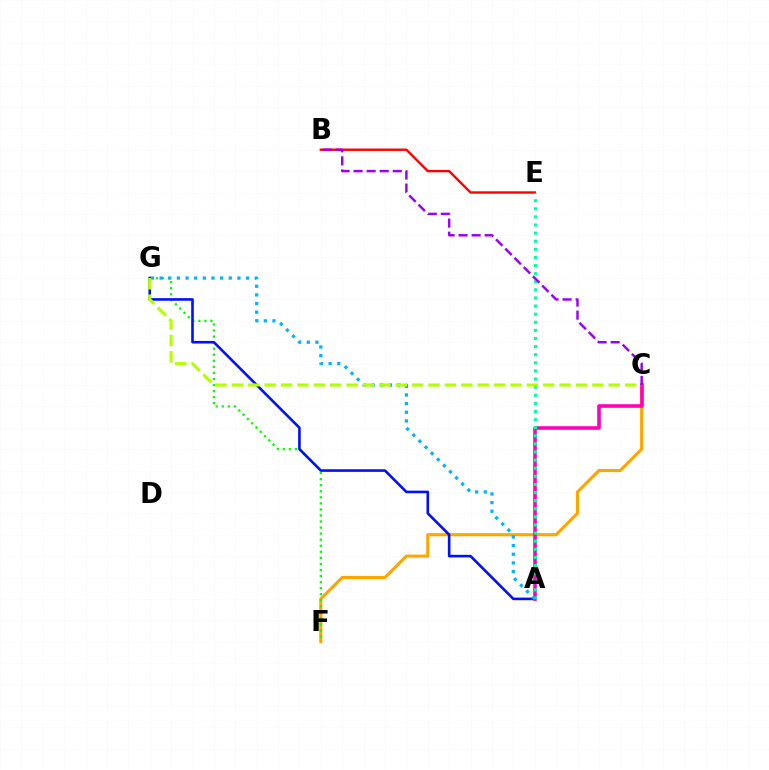{('C', 'F'): [{'color': '#ffa500', 'line_style': 'solid', 'thickness': 2.25}], ('A', 'C'): [{'color': '#ff00bd', 'line_style': 'solid', 'thickness': 2.6}], ('F', 'G'): [{'color': '#08ff00', 'line_style': 'dotted', 'thickness': 1.65}], ('B', 'E'): [{'color': '#ff0000', 'line_style': 'solid', 'thickness': 1.71}], ('A', 'G'): [{'color': '#0010ff', 'line_style': 'solid', 'thickness': 1.88}, {'color': '#00b5ff', 'line_style': 'dotted', 'thickness': 2.35}], ('A', 'E'): [{'color': '#00ff9d', 'line_style': 'dotted', 'thickness': 2.2}], ('C', 'G'): [{'color': '#b3ff00', 'line_style': 'dashed', 'thickness': 2.23}], ('B', 'C'): [{'color': '#9b00ff', 'line_style': 'dashed', 'thickness': 1.77}]}